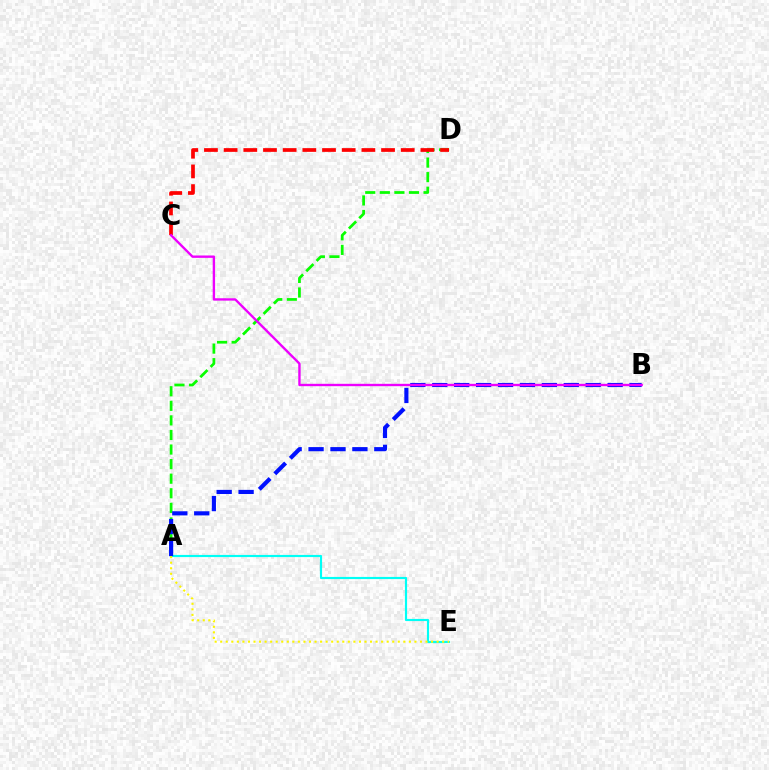{('A', 'D'): [{'color': '#08ff00', 'line_style': 'dashed', 'thickness': 1.98}], ('A', 'E'): [{'color': '#00fff6', 'line_style': 'solid', 'thickness': 1.55}, {'color': '#fcf500', 'line_style': 'dotted', 'thickness': 1.51}], ('A', 'B'): [{'color': '#0010ff', 'line_style': 'dashed', 'thickness': 2.98}], ('C', 'D'): [{'color': '#ff0000', 'line_style': 'dashed', 'thickness': 2.67}], ('B', 'C'): [{'color': '#ee00ff', 'line_style': 'solid', 'thickness': 1.71}]}